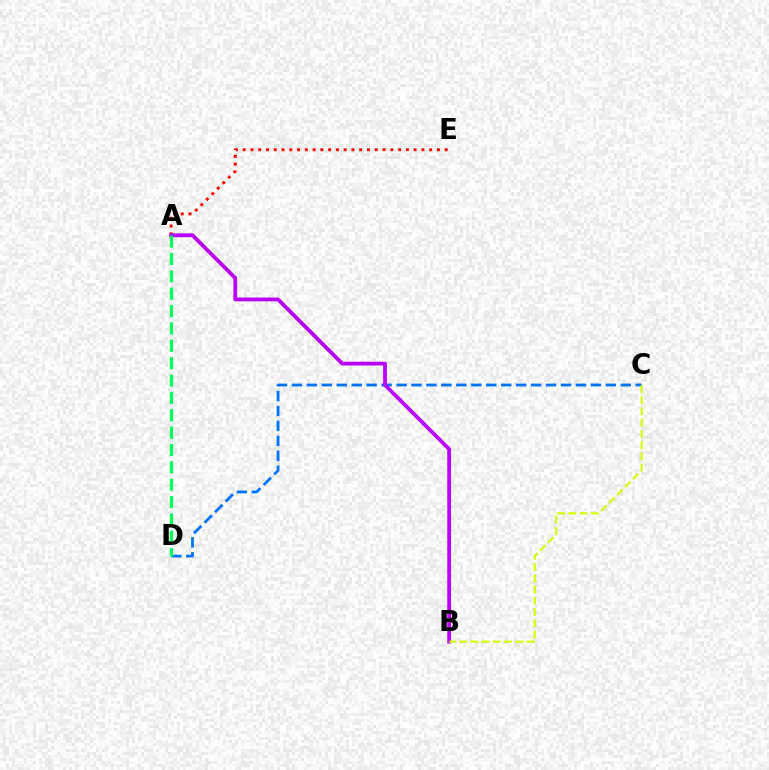{('A', 'E'): [{'color': '#ff0000', 'line_style': 'dotted', 'thickness': 2.11}], ('C', 'D'): [{'color': '#0074ff', 'line_style': 'dashed', 'thickness': 2.03}], ('A', 'B'): [{'color': '#b900ff', 'line_style': 'solid', 'thickness': 2.74}], ('A', 'D'): [{'color': '#00ff5c', 'line_style': 'dashed', 'thickness': 2.36}], ('B', 'C'): [{'color': '#d1ff00', 'line_style': 'dashed', 'thickness': 1.53}]}